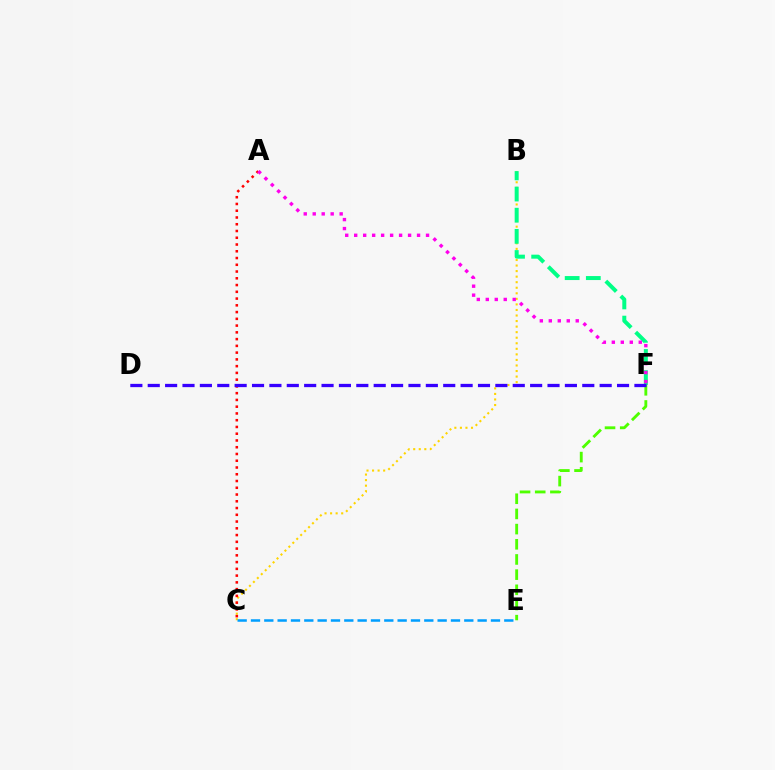{('E', 'F'): [{'color': '#4fff00', 'line_style': 'dashed', 'thickness': 2.06}], ('B', 'C'): [{'color': '#ffd500', 'line_style': 'dotted', 'thickness': 1.51}], ('A', 'C'): [{'color': '#ff0000', 'line_style': 'dotted', 'thickness': 1.84}], ('B', 'F'): [{'color': '#00ff86', 'line_style': 'dashed', 'thickness': 2.87}], ('D', 'F'): [{'color': '#3700ff', 'line_style': 'dashed', 'thickness': 2.36}], ('C', 'E'): [{'color': '#009eff', 'line_style': 'dashed', 'thickness': 1.81}], ('A', 'F'): [{'color': '#ff00ed', 'line_style': 'dotted', 'thickness': 2.44}]}